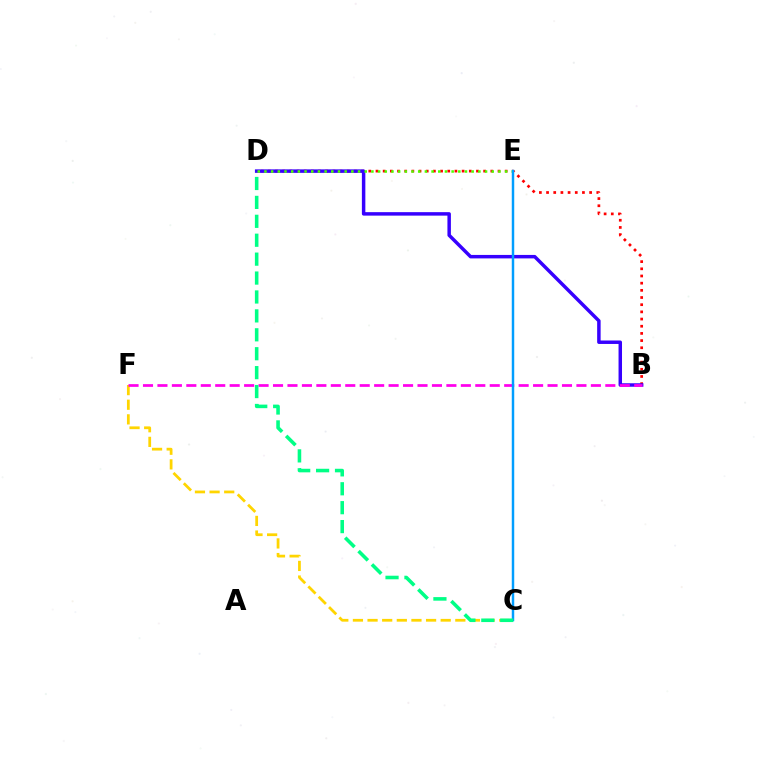{('C', 'F'): [{'color': '#ffd500', 'line_style': 'dashed', 'thickness': 1.99}], ('B', 'D'): [{'color': '#ff0000', 'line_style': 'dotted', 'thickness': 1.95}, {'color': '#3700ff', 'line_style': 'solid', 'thickness': 2.5}], ('B', 'F'): [{'color': '#ff00ed', 'line_style': 'dashed', 'thickness': 1.96}], ('D', 'E'): [{'color': '#4fff00', 'line_style': 'dotted', 'thickness': 1.82}], ('C', 'E'): [{'color': '#009eff', 'line_style': 'solid', 'thickness': 1.77}], ('C', 'D'): [{'color': '#00ff86', 'line_style': 'dashed', 'thickness': 2.57}]}